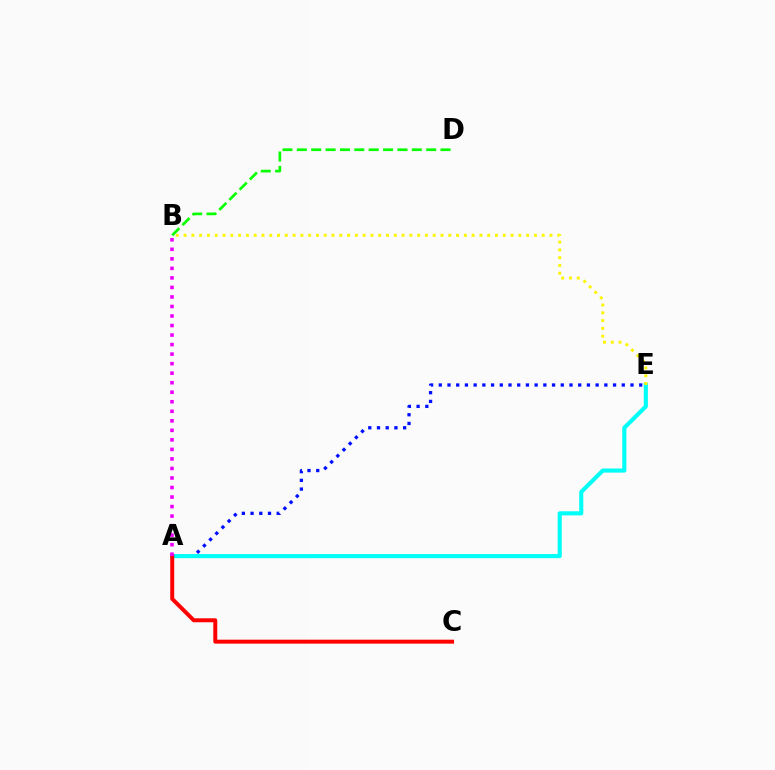{('A', 'E'): [{'color': '#0010ff', 'line_style': 'dotted', 'thickness': 2.37}, {'color': '#00fff6', 'line_style': 'solid', 'thickness': 2.95}], ('A', 'C'): [{'color': '#ff0000', 'line_style': 'solid', 'thickness': 2.86}], ('B', 'D'): [{'color': '#08ff00', 'line_style': 'dashed', 'thickness': 1.95}], ('B', 'E'): [{'color': '#fcf500', 'line_style': 'dotted', 'thickness': 2.12}], ('A', 'B'): [{'color': '#ee00ff', 'line_style': 'dotted', 'thickness': 2.59}]}